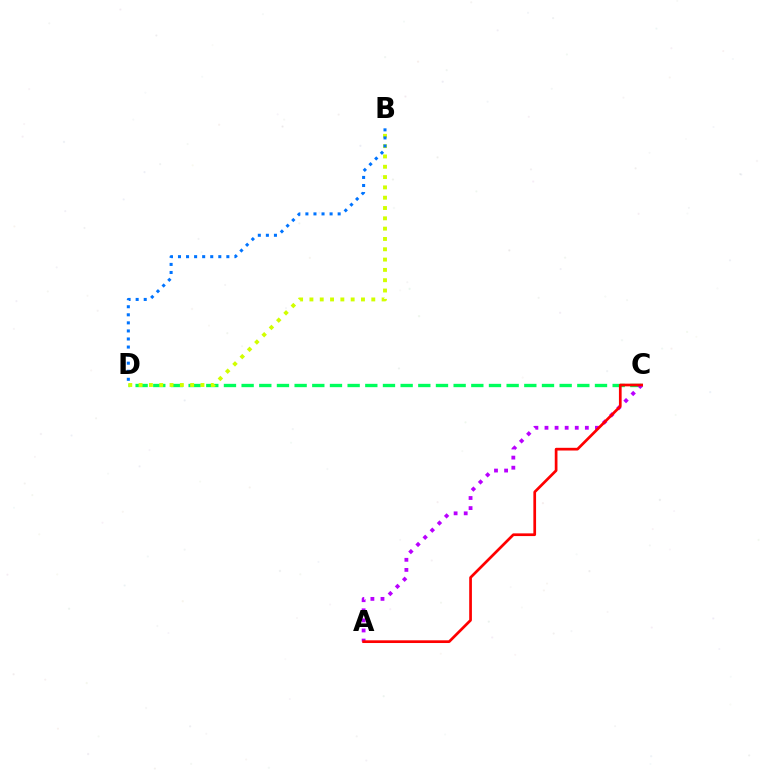{('C', 'D'): [{'color': '#00ff5c', 'line_style': 'dashed', 'thickness': 2.4}], ('A', 'C'): [{'color': '#b900ff', 'line_style': 'dotted', 'thickness': 2.74}, {'color': '#ff0000', 'line_style': 'solid', 'thickness': 1.95}], ('B', 'D'): [{'color': '#d1ff00', 'line_style': 'dotted', 'thickness': 2.8}, {'color': '#0074ff', 'line_style': 'dotted', 'thickness': 2.19}]}